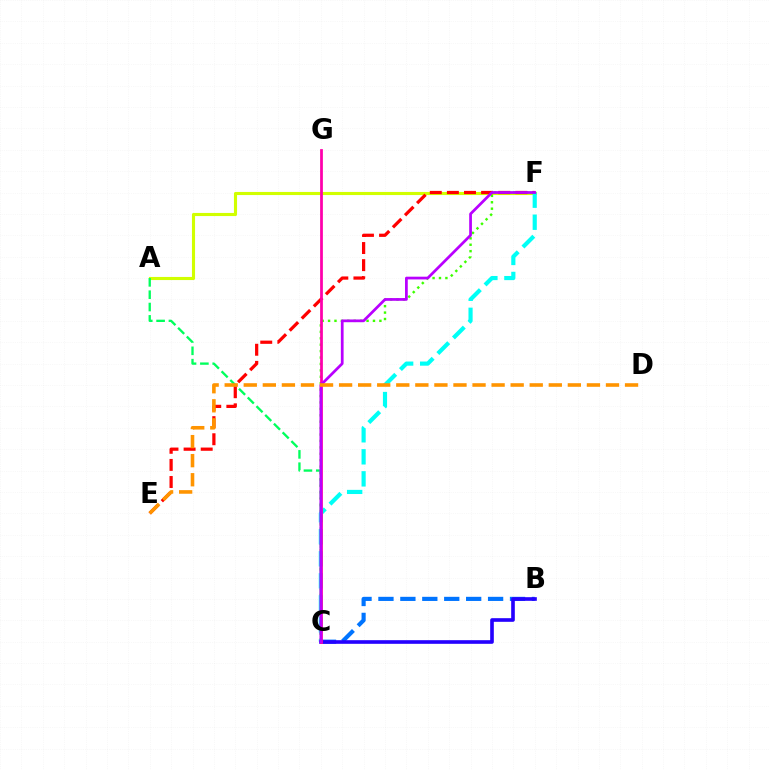{('A', 'F'): [{'color': '#d1ff00', 'line_style': 'solid', 'thickness': 2.24}], ('B', 'C'): [{'color': '#0074ff', 'line_style': 'dashed', 'thickness': 2.98}, {'color': '#2500ff', 'line_style': 'solid', 'thickness': 2.62}], ('C', 'F'): [{'color': '#3dff00', 'line_style': 'dotted', 'thickness': 1.74}, {'color': '#00fff6', 'line_style': 'dashed', 'thickness': 2.99}, {'color': '#b900ff', 'line_style': 'solid', 'thickness': 1.97}], ('E', 'F'): [{'color': '#ff0000', 'line_style': 'dashed', 'thickness': 2.32}], ('A', 'C'): [{'color': '#00ff5c', 'line_style': 'dashed', 'thickness': 1.68}], ('C', 'G'): [{'color': '#ff00ac', 'line_style': 'solid', 'thickness': 1.98}], ('D', 'E'): [{'color': '#ff9400', 'line_style': 'dashed', 'thickness': 2.59}]}